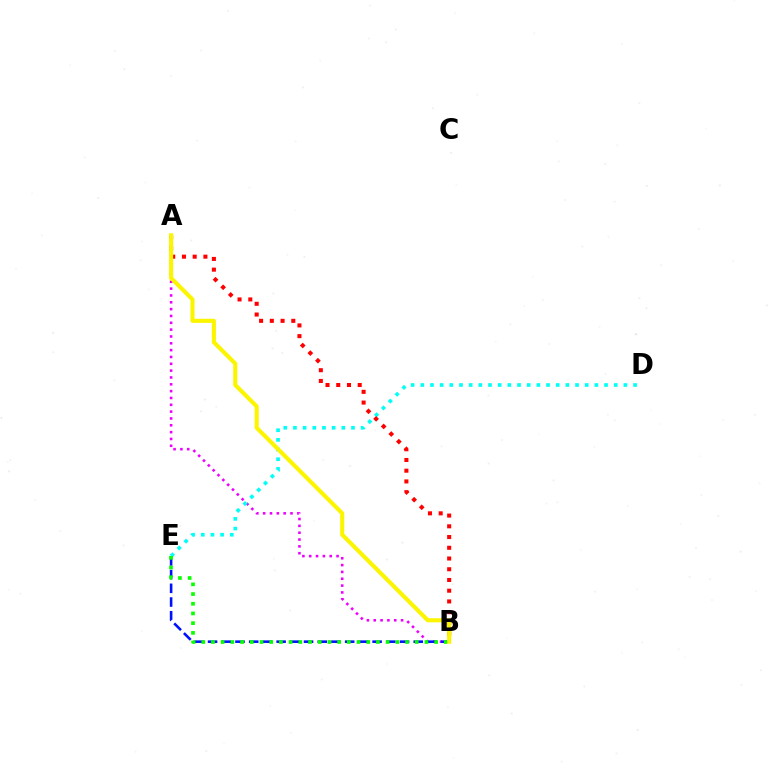{('A', 'B'): [{'color': '#ee00ff', 'line_style': 'dotted', 'thickness': 1.86}, {'color': '#ff0000', 'line_style': 'dotted', 'thickness': 2.92}, {'color': '#fcf500', 'line_style': 'solid', 'thickness': 2.95}], ('D', 'E'): [{'color': '#00fff6', 'line_style': 'dotted', 'thickness': 2.63}], ('B', 'E'): [{'color': '#0010ff', 'line_style': 'dashed', 'thickness': 1.86}, {'color': '#08ff00', 'line_style': 'dotted', 'thickness': 2.64}]}